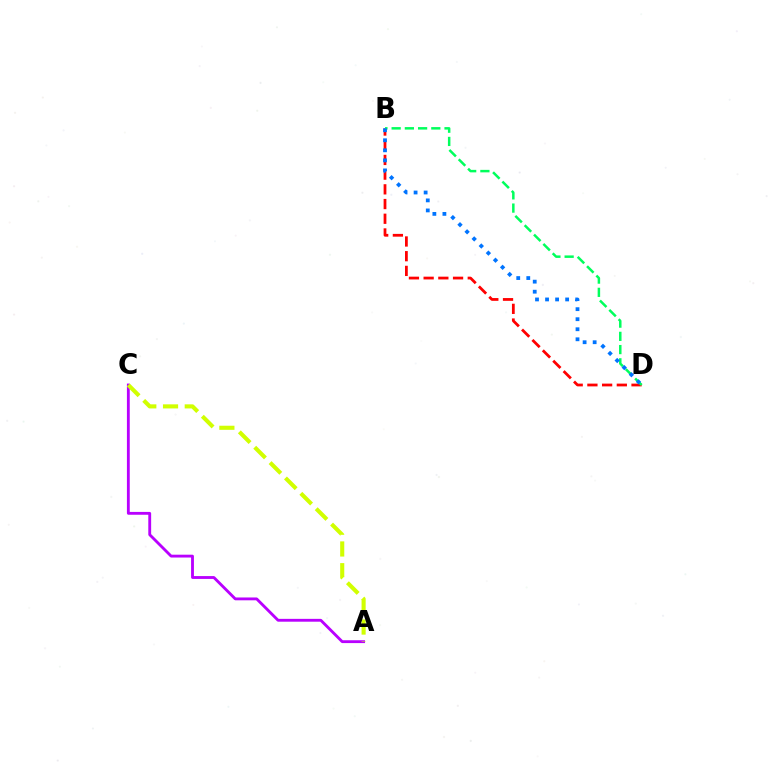{('A', 'C'): [{'color': '#b900ff', 'line_style': 'solid', 'thickness': 2.05}, {'color': '#d1ff00', 'line_style': 'dashed', 'thickness': 2.95}], ('B', 'D'): [{'color': '#ff0000', 'line_style': 'dashed', 'thickness': 2.0}, {'color': '#00ff5c', 'line_style': 'dashed', 'thickness': 1.8}, {'color': '#0074ff', 'line_style': 'dotted', 'thickness': 2.73}]}